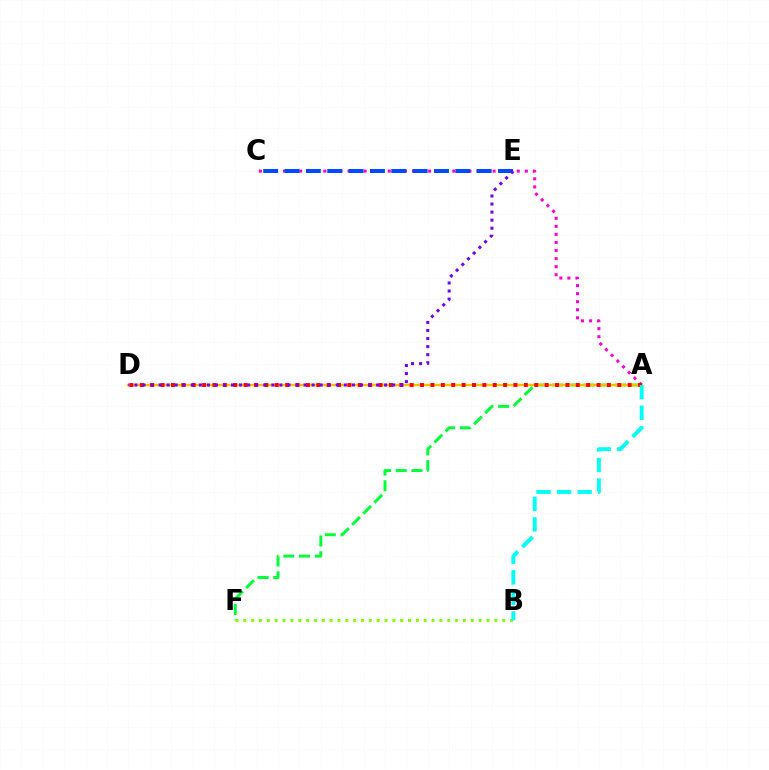{('A', 'C'): [{'color': '#ff00cf', 'line_style': 'dotted', 'thickness': 2.19}], ('A', 'F'): [{'color': '#00ff39', 'line_style': 'dashed', 'thickness': 2.14}], ('A', 'D'): [{'color': '#ffbd00', 'line_style': 'solid', 'thickness': 1.74}, {'color': '#ff0000', 'line_style': 'dotted', 'thickness': 2.82}], ('C', 'E'): [{'color': '#004bff', 'line_style': 'dashed', 'thickness': 2.9}], ('B', 'F'): [{'color': '#84ff00', 'line_style': 'dotted', 'thickness': 2.13}], ('A', 'B'): [{'color': '#00fff6', 'line_style': 'dashed', 'thickness': 2.8}], ('D', 'E'): [{'color': '#7200ff', 'line_style': 'dotted', 'thickness': 2.19}]}